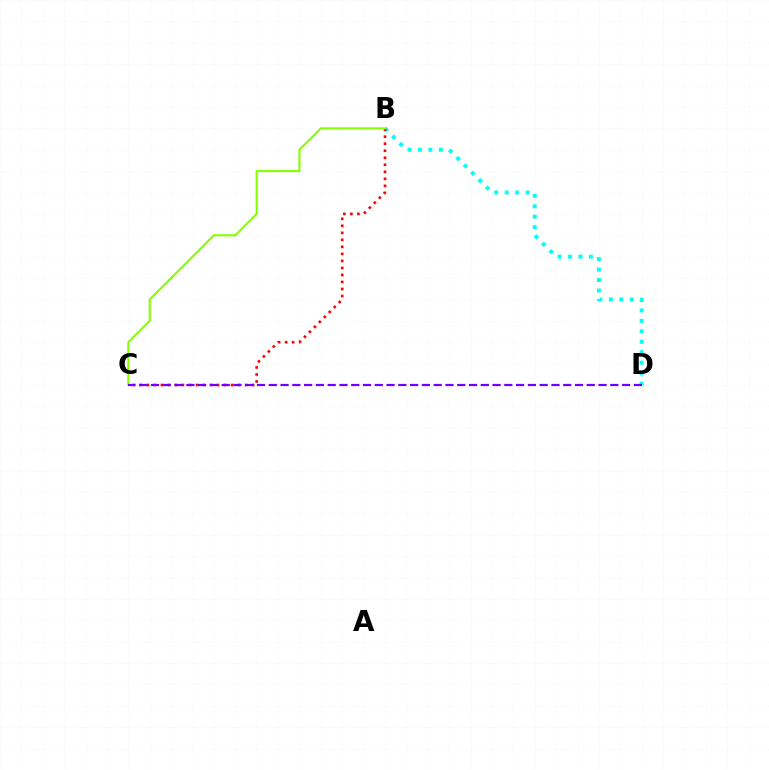{('B', 'D'): [{'color': '#00fff6', 'line_style': 'dotted', 'thickness': 2.84}], ('B', 'C'): [{'color': '#ff0000', 'line_style': 'dotted', 'thickness': 1.91}, {'color': '#84ff00', 'line_style': 'solid', 'thickness': 1.52}], ('C', 'D'): [{'color': '#7200ff', 'line_style': 'dashed', 'thickness': 1.6}]}